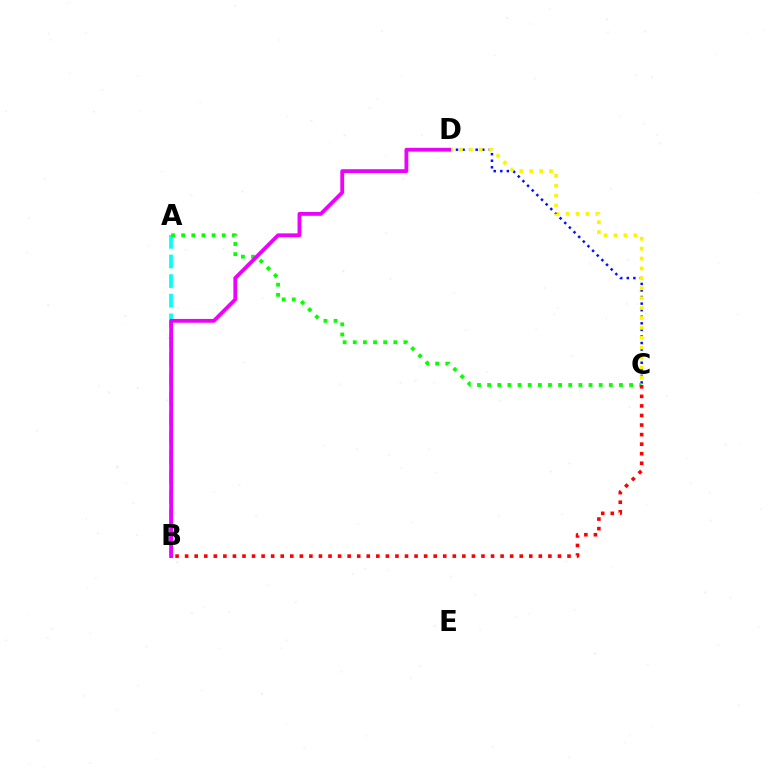{('A', 'B'): [{'color': '#00fff6', 'line_style': 'dashed', 'thickness': 2.66}], ('C', 'D'): [{'color': '#0010ff', 'line_style': 'dotted', 'thickness': 1.78}, {'color': '#fcf500', 'line_style': 'dotted', 'thickness': 2.69}], ('A', 'C'): [{'color': '#08ff00', 'line_style': 'dotted', 'thickness': 2.75}], ('B', 'C'): [{'color': '#ff0000', 'line_style': 'dotted', 'thickness': 2.6}], ('B', 'D'): [{'color': '#ee00ff', 'line_style': 'solid', 'thickness': 2.74}]}